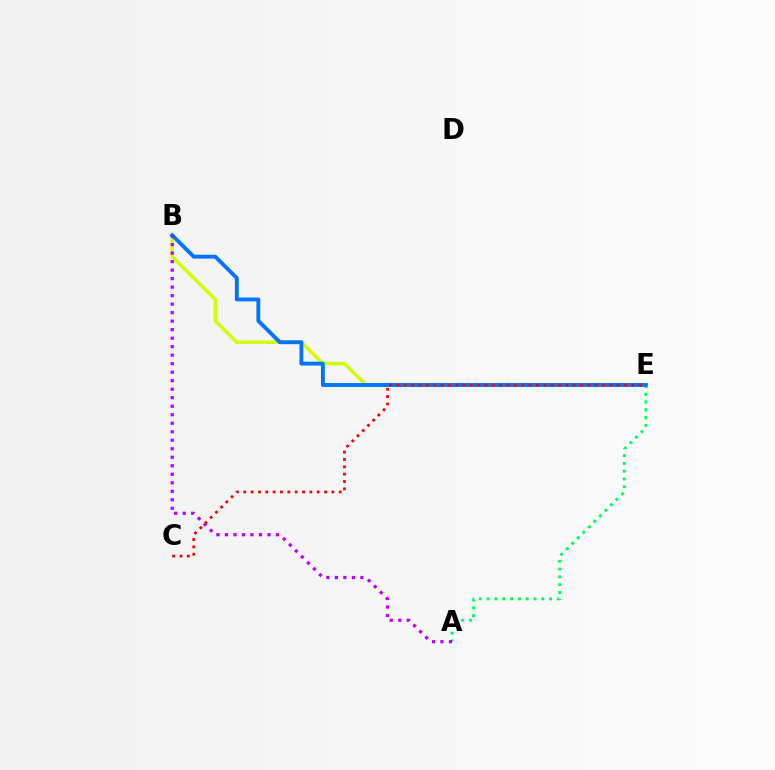{('A', 'E'): [{'color': '#00ff5c', 'line_style': 'dotted', 'thickness': 2.12}], ('B', 'E'): [{'color': '#d1ff00', 'line_style': 'solid', 'thickness': 2.51}, {'color': '#0074ff', 'line_style': 'solid', 'thickness': 2.8}], ('A', 'B'): [{'color': '#b900ff', 'line_style': 'dotted', 'thickness': 2.31}], ('C', 'E'): [{'color': '#ff0000', 'line_style': 'dotted', 'thickness': 2.0}]}